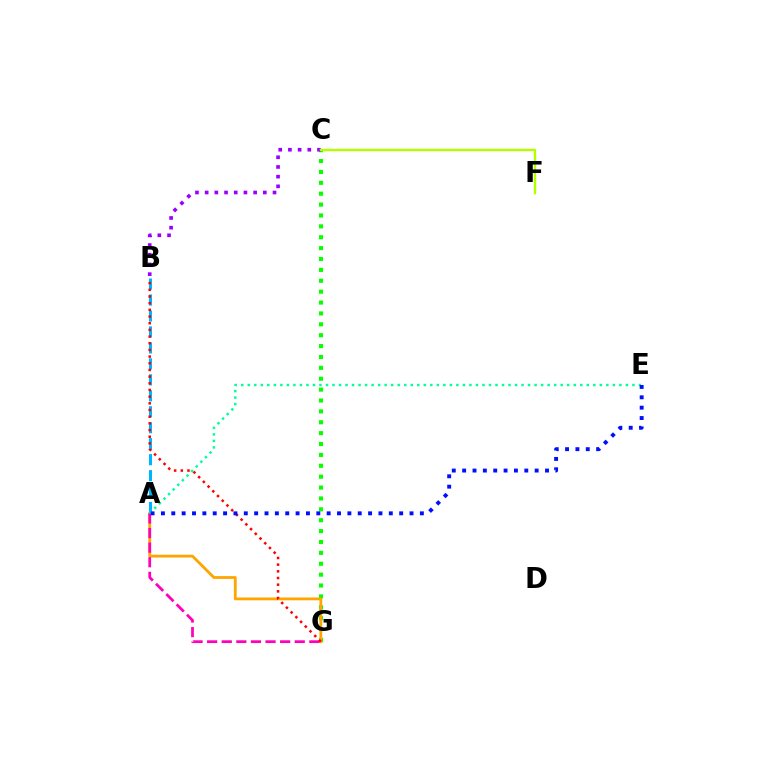{('C', 'G'): [{'color': '#08ff00', 'line_style': 'dotted', 'thickness': 2.96}], ('A', 'G'): [{'color': '#ffa500', 'line_style': 'solid', 'thickness': 2.02}, {'color': '#ff00bd', 'line_style': 'dashed', 'thickness': 1.98}], ('B', 'C'): [{'color': '#9b00ff', 'line_style': 'dotted', 'thickness': 2.63}], ('A', 'B'): [{'color': '#00b5ff', 'line_style': 'dashed', 'thickness': 2.17}], ('A', 'E'): [{'color': '#00ff9d', 'line_style': 'dotted', 'thickness': 1.77}, {'color': '#0010ff', 'line_style': 'dotted', 'thickness': 2.81}], ('C', 'F'): [{'color': '#b3ff00', 'line_style': 'solid', 'thickness': 1.75}], ('B', 'G'): [{'color': '#ff0000', 'line_style': 'dotted', 'thickness': 1.81}]}